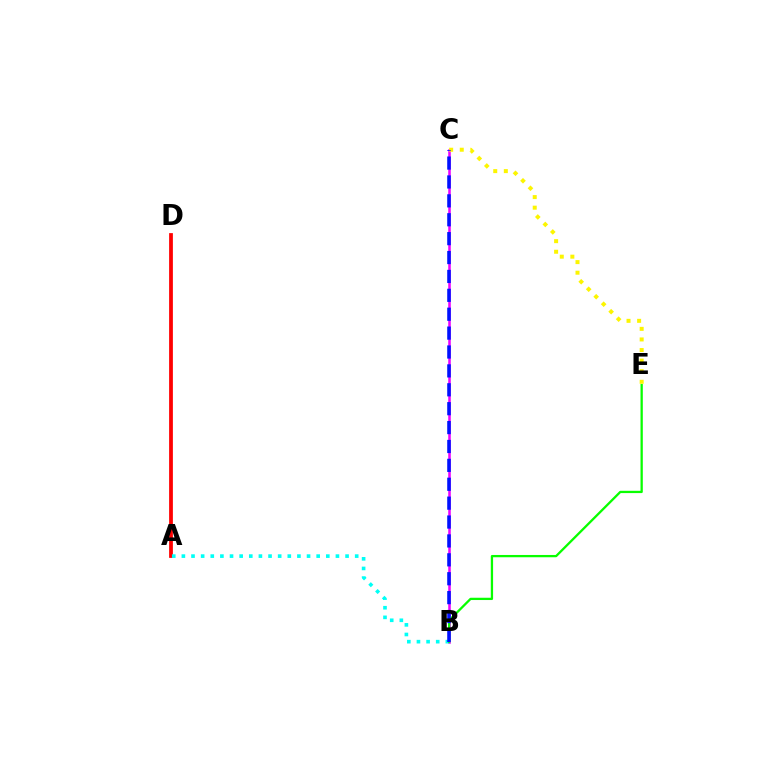{('B', 'C'): [{'color': '#ee00ff', 'line_style': 'solid', 'thickness': 1.84}, {'color': '#0010ff', 'line_style': 'dashed', 'thickness': 2.57}], ('A', 'D'): [{'color': '#ff0000', 'line_style': 'solid', 'thickness': 2.71}], ('A', 'B'): [{'color': '#00fff6', 'line_style': 'dotted', 'thickness': 2.62}], ('B', 'E'): [{'color': '#08ff00', 'line_style': 'solid', 'thickness': 1.64}], ('C', 'E'): [{'color': '#fcf500', 'line_style': 'dotted', 'thickness': 2.88}]}